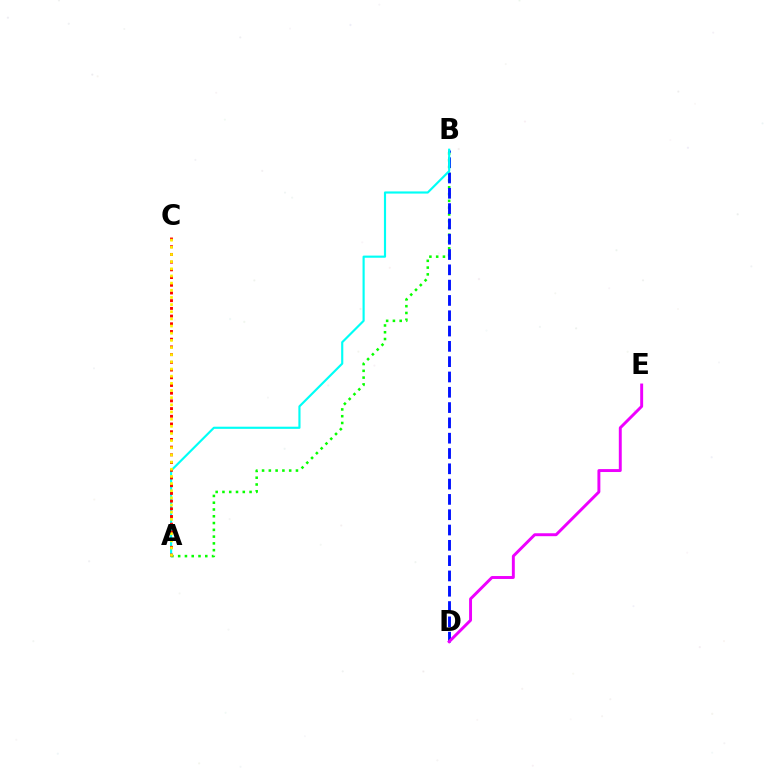{('A', 'B'): [{'color': '#08ff00', 'line_style': 'dotted', 'thickness': 1.84}, {'color': '#00fff6', 'line_style': 'solid', 'thickness': 1.55}], ('B', 'D'): [{'color': '#0010ff', 'line_style': 'dashed', 'thickness': 2.08}], ('A', 'C'): [{'color': '#ff0000', 'line_style': 'dotted', 'thickness': 2.09}, {'color': '#fcf500', 'line_style': 'dotted', 'thickness': 1.95}], ('D', 'E'): [{'color': '#ee00ff', 'line_style': 'solid', 'thickness': 2.11}]}